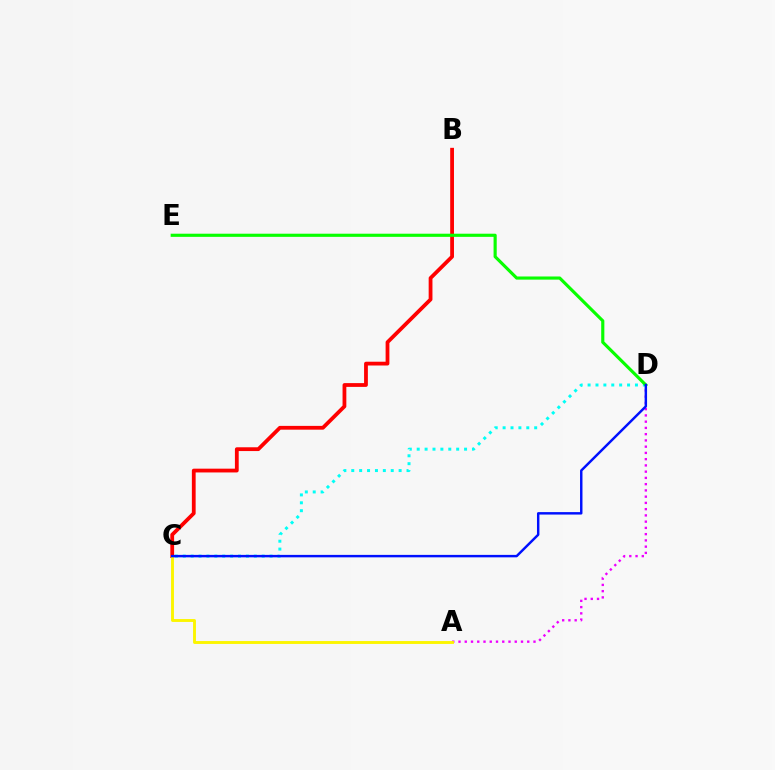{('B', 'C'): [{'color': '#ff0000', 'line_style': 'solid', 'thickness': 2.73}], ('C', 'D'): [{'color': '#00fff6', 'line_style': 'dotted', 'thickness': 2.14}, {'color': '#0010ff', 'line_style': 'solid', 'thickness': 1.76}], ('A', 'D'): [{'color': '#ee00ff', 'line_style': 'dotted', 'thickness': 1.7}], ('D', 'E'): [{'color': '#08ff00', 'line_style': 'solid', 'thickness': 2.26}], ('A', 'C'): [{'color': '#fcf500', 'line_style': 'solid', 'thickness': 2.09}]}